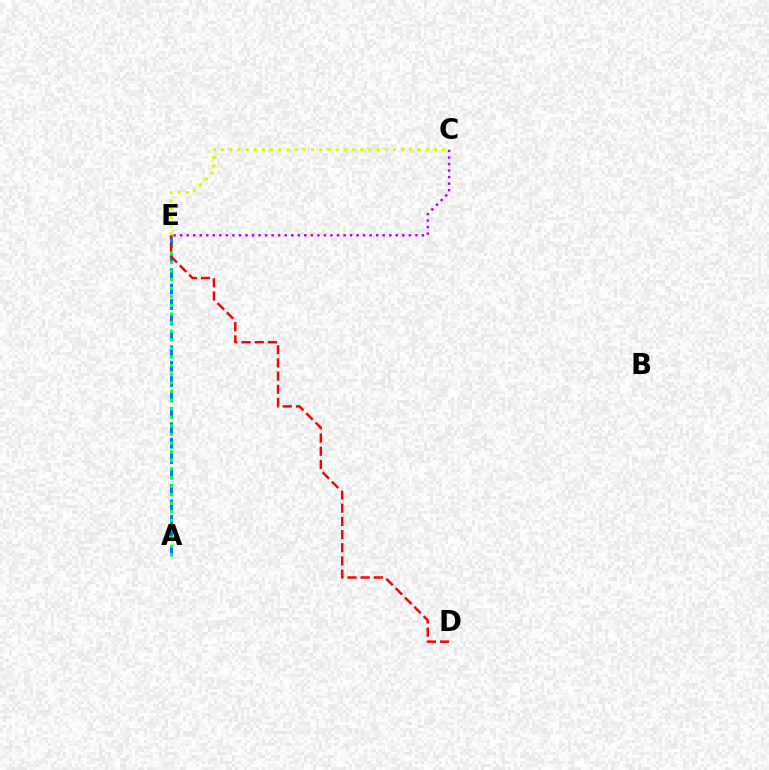{('C', 'E'): [{'color': '#d1ff00', 'line_style': 'dotted', 'thickness': 2.23}, {'color': '#b900ff', 'line_style': 'dotted', 'thickness': 1.78}], ('A', 'E'): [{'color': '#0074ff', 'line_style': 'dashed', 'thickness': 2.09}, {'color': '#00ff5c', 'line_style': 'dotted', 'thickness': 2.34}], ('D', 'E'): [{'color': '#ff0000', 'line_style': 'dashed', 'thickness': 1.79}]}